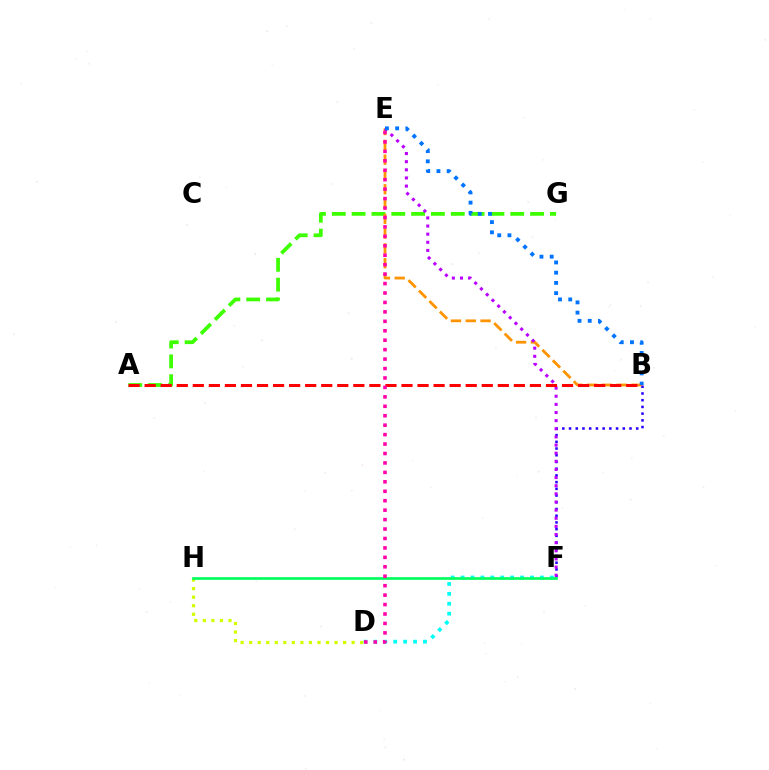{('A', 'G'): [{'color': '#3dff00', 'line_style': 'dashed', 'thickness': 2.69}], ('D', 'F'): [{'color': '#00fff6', 'line_style': 'dotted', 'thickness': 2.69}], ('B', 'E'): [{'color': '#ff9400', 'line_style': 'dashed', 'thickness': 2.01}, {'color': '#0074ff', 'line_style': 'dotted', 'thickness': 2.78}], ('B', 'F'): [{'color': '#2500ff', 'line_style': 'dotted', 'thickness': 1.82}], ('E', 'F'): [{'color': '#b900ff', 'line_style': 'dotted', 'thickness': 2.21}], ('D', 'H'): [{'color': '#d1ff00', 'line_style': 'dotted', 'thickness': 2.32}], ('F', 'H'): [{'color': '#00ff5c', 'line_style': 'solid', 'thickness': 1.92}], ('A', 'B'): [{'color': '#ff0000', 'line_style': 'dashed', 'thickness': 2.18}], ('D', 'E'): [{'color': '#ff00ac', 'line_style': 'dotted', 'thickness': 2.57}]}